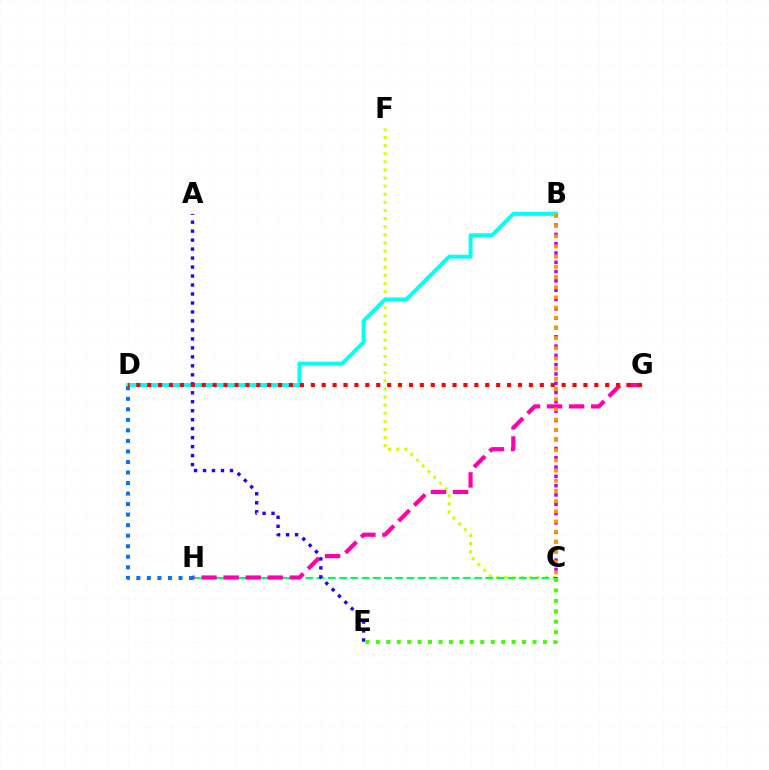{('C', 'F'): [{'color': '#d1ff00', 'line_style': 'dotted', 'thickness': 2.2}], ('C', 'H'): [{'color': '#00ff5c', 'line_style': 'dashed', 'thickness': 1.53}], ('G', 'H'): [{'color': '#ff00ac', 'line_style': 'dashed', 'thickness': 3.0}], ('B', 'D'): [{'color': '#00fff6', 'line_style': 'solid', 'thickness': 2.84}], ('A', 'E'): [{'color': '#2500ff', 'line_style': 'dotted', 'thickness': 2.44}], ('B', 'C'): [{'color': '#b900ff', 'line_style': 'dotted', 'thickness': 2.53}, {'color': '#ff9400', 'line_style': 'dotted', 'thickness': 2.77}], ('D', 'H'): [{'color': '#0074ff', 'line_style': 'dotted', 'thickness': 2.86}], ('C', 'E'): [{'color': '#3dff00', 'line_style': 'dotted', 'thickness': 2.84}], ('D', 'G'): [{'color': '#ff0000', 'line_style': 'dotted', 'thickness': 2.96}]}